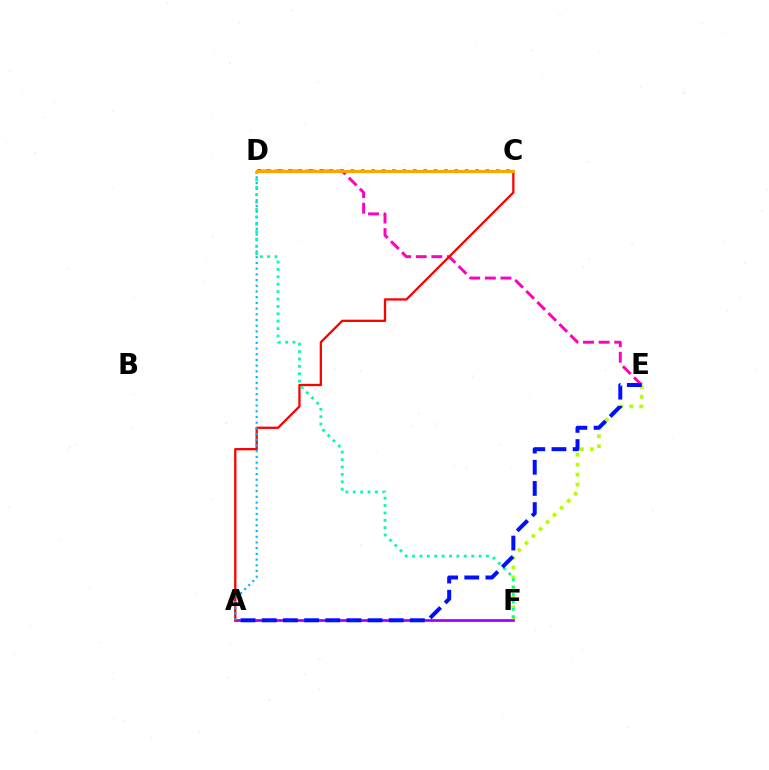{('A', 'F'): [{'color': '#9b00ff', 'line_style': 'solid', 'thickness': 1.93}], ('E', 'F'): [{'color': '#b3ff00', 'line_style': 'dotted', 'thickness': 2.7}], ('C', 'D'): [{'color': '#08ff00', 'line_style': 'dotted', 'thickness': 2.82}, {'color': '#ffa500', 'line_style': 'solid', 'thickness': 2.15}], ('D', 'E'): [{'color': '#ff00bd', 'line_style': 'dashed', 'thickness': 2.12}], ('A', 'C'): [{'color': '#ff0000', 'line_style': 'solid', 'thickness': 1.65}], ('A', 'D'): [{'color': '#00b5ff', 'line_style': 'dotted', 'thickness': 1.55}], ('D', 'F'): [{'color': '#00ff9d', 'line_style': 'dotted', 'thickness': 2.01}], ('A', 'E'): [{'color': '#0010ff', 'line_style': 'dashed', 'thickness': 2.87}]}